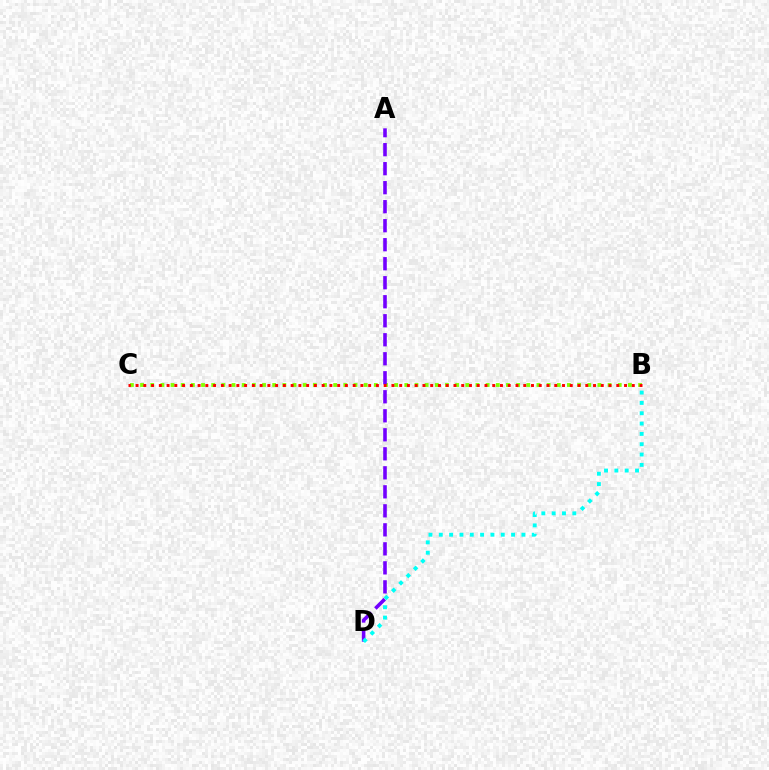{('B', 'C'): [{'color': '#84ff00', 'line_style': 'dotted', 'thickness': 2.76}, {'color': '#ff0000', 'line_style': 'dotted', 'thickness': 2.11}], ('A', 'D'): [{'color': '#7200ff', 'line_style': 'dashed', 'thickness': 2.58}], ('B', 'D'): [{'color': '#00fff6', 'line_style': 'dotted', 'thickness': 2.81}]}